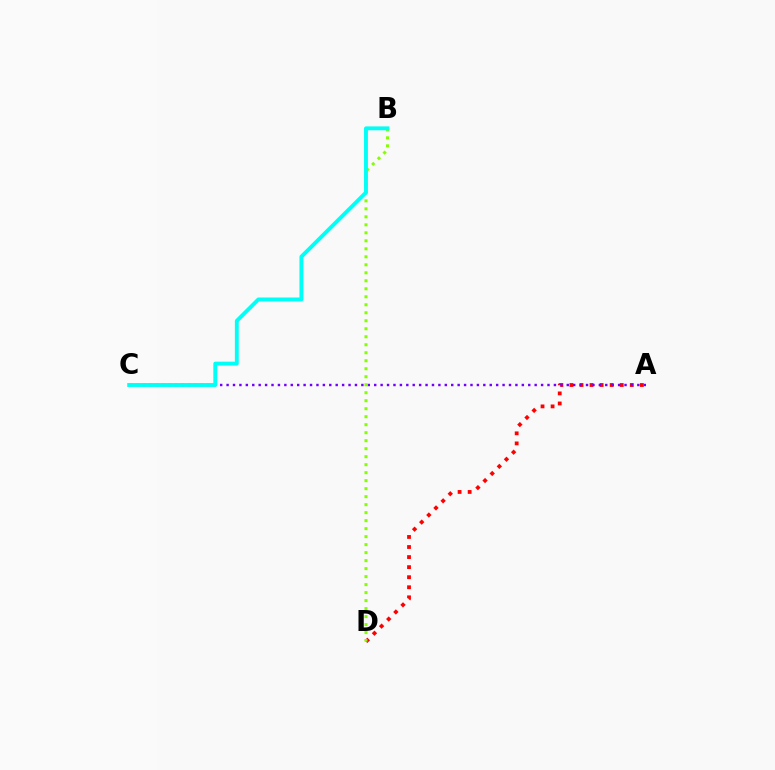{('A', 'D'): [{'color': '#ff0000', 'line_style': 'dotted', 'thickness': 2.73}], ('A', 'C'): [{'color': '#7200ff', 'line_style': 'dotted', 'thickness': 1.74}], ('B', 'D'): [{'color': '#84ff00', 'line_style': 'dotted', 'thickness': 2.17}], ('B', 'C'): [{'color': '#00fff6', 'line_style': 'solid', 'thickness': 2.79}]}